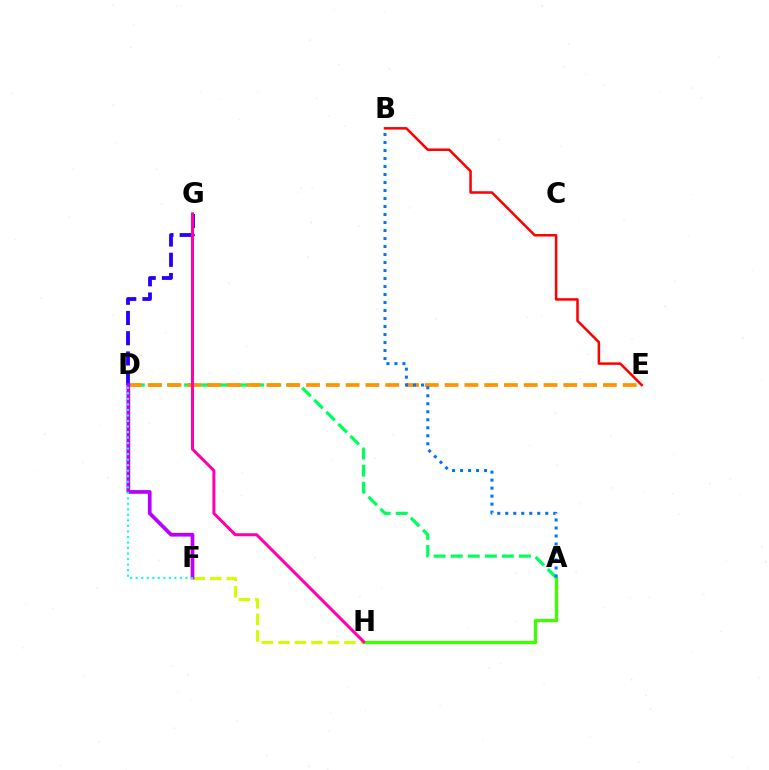{('F', 'H'): [{'color': '#d1ff00', 'line_style': 'dashed', 'thickness': 2.24}], ('B', 'E'): [{'color': '#ff0000', 'line_style': 'solid', 'thickness': 1.81}], ('A', 'D'): [{'color': '#00ff5c', 'line_style': 'dashed', 'thickness': 2.32}], ('D', 'E'): [{'color': '#ff9400', 'line_style': 'dashed', 'thickness': 2.69}], ('D', 'G'): [{'color': '#2500ff', 'line_style': 'dashed', 'thickness': 2.75}], ('D', 'F'): [{'color': '#b900ff', 'line_style': 'solid', 'thickness': 2.67}, {'color': '#00fff6', 'line_style': 'dotted', 'thickness': 1.5}], ('A', 'H'): [{'color': '#3dff00', 'line_style': 'solid', 'thickness': 2.37}], ('A', 'B'): [{'color': '#0074ff', 'line_style': 'dotted', 'thickness': 2.17}], ('G', 'H'): [{'color': '#ff00ac', 'line_style': 'solid', 'thickness': 2.17}]}